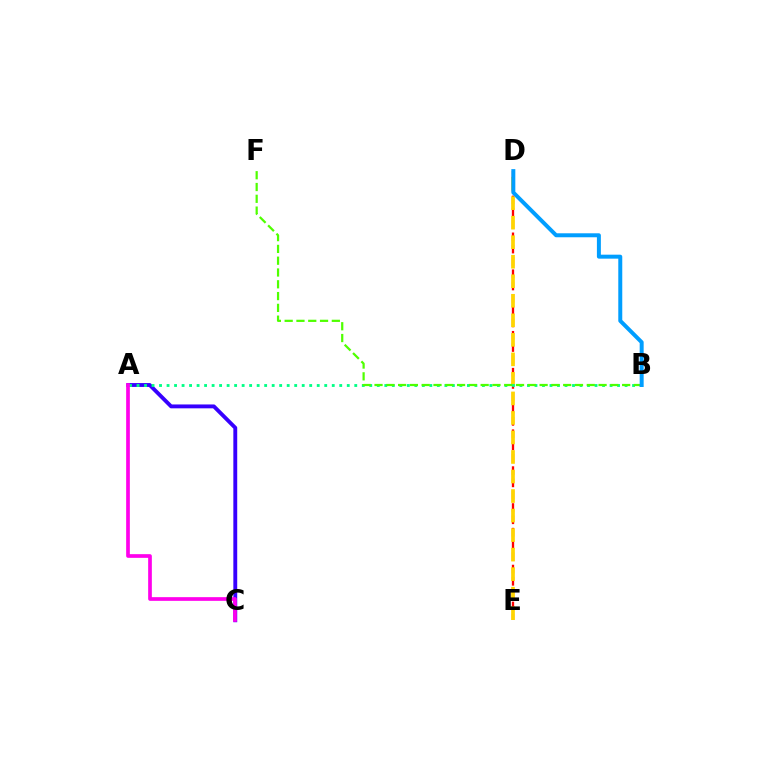{('D', 'E'): [{'color': '#ff0000', 'line_style': 'dashed', 'thickness': 1.67}, {'color': '#ffd500', 'line_style': 'dashed', 'thickness': 2.65}], ('A', 'C'): [{'color': '#3700ff', 'line_style': 'solid', 'thickness': 2.79}, {'color': '#ff00ed', 'line_style': 'solid', 'thickness': 2.65}], ('A', 'B'): [{'color': '#00ff86', 'line_style': 'dotted', 'thickness': 2.04}], ('B', 'F'): [{'color': '#4fff00', 'line_style': 'dashed', 'thickness': 1.6}], ('B', 'D'): [{'color': '#009eff', 'line_style': 'solid', 'thickness': 2.86}]}